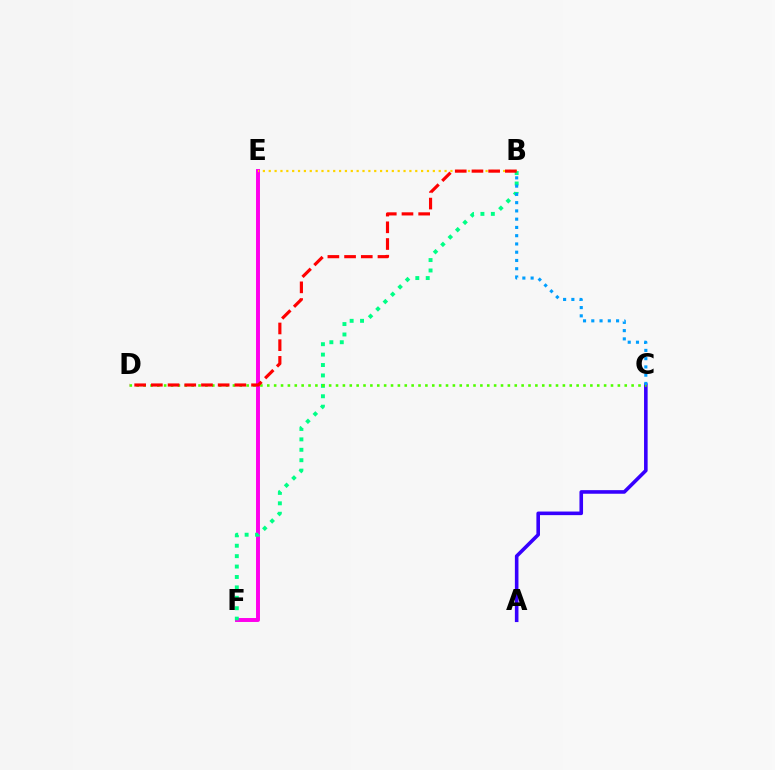{('E', 'F'): [{'color': '#ff00ed', 'line_style': 'solid', 'thickness': 2.84}], ('B', 'E'): [{'color': '#ffd500', 'line_style': 'dotted', 'thickness': 1.59}], ('B', 'F'): [{'color': '#00ff86', 'line_style': 'dotted', 'thickness': 2.83}], ('A', 'C'): [{'color': '#3700ff', 'line_style': 'solid', 'thickness': 2.59}], ('C', 'D'): [{'color': '#4fff00', 'line_style': 'dotted', 'thickness': 1.87}], ('B', 'D'): [{'color': '#ff0000', 'line_style': 'dashed', 'thickness': 2.27}], ('B', 'C'): [{'color': '#009eff', 'line_style': 'dotted', 'thickness': 2.24}]}